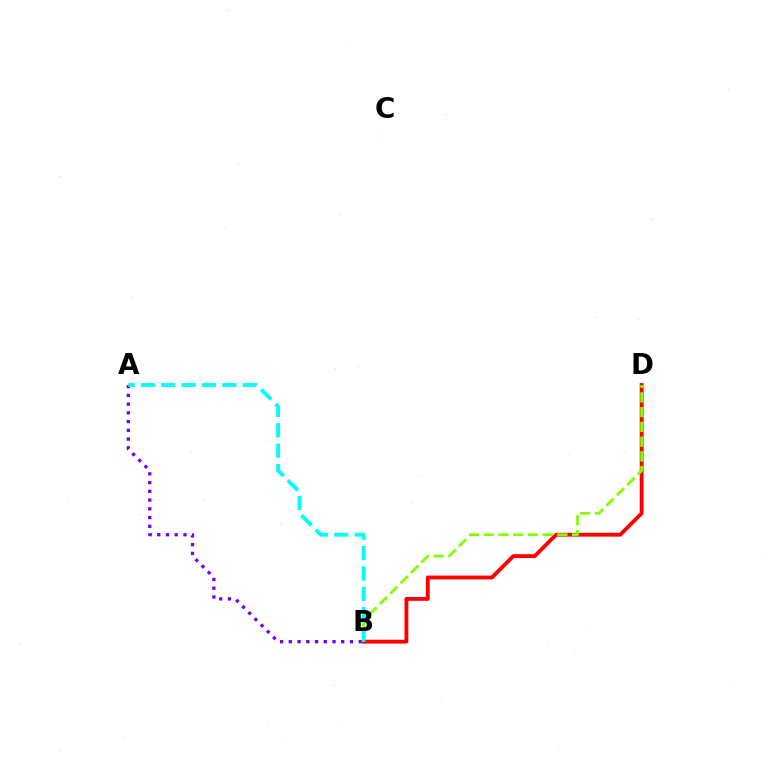{('B', 'D'): [{'color': '#ff0000', 'line_style': 'solid', 'thickness': 2.76}, {'color': '#84ff00', 'line_style': 'dashed', 'thickness': 2.0}], ('A', 'B'): [{'color': '#7200ff', 'line_style': 'dotted', 'thickness': 2.37}, {'color': '#00fff6', 'line_style': 'dashed', 'thickness': 2.77}]}